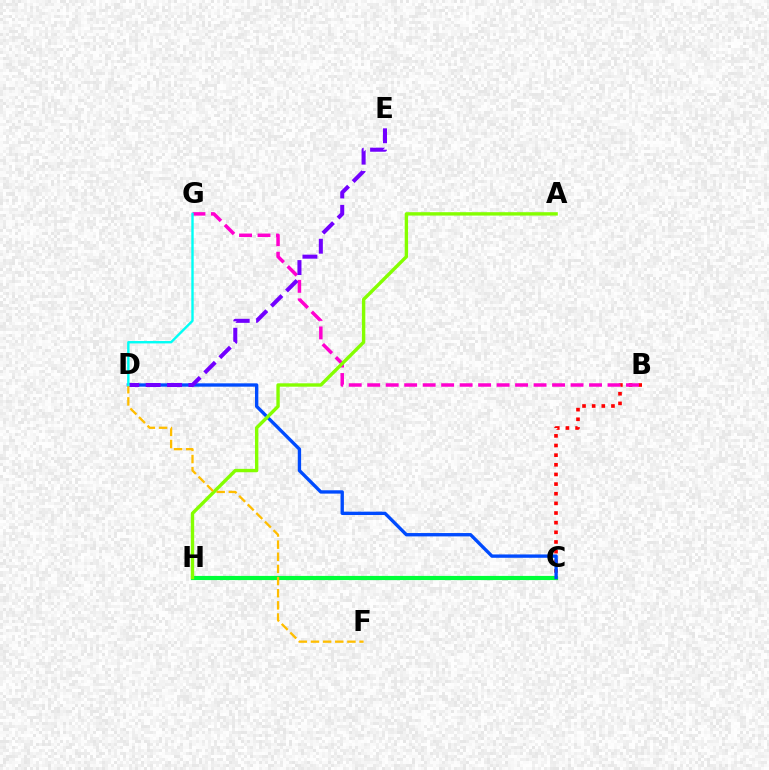{('C', 'H'): [{'color': '#00ff39', 'line_style': 'solid', 'thickness': 3.0}], ('B', 'C'): [{'color': '#ff0000', 'line_style': 'dotted', 'thickness': 2.62}], ('B', 'G'): [{'color': '#ff00cf', 'line_style': 'dashed', 'thickness': 2.51}], ('C', 'D'): [{'color': '#004bff', 'line_style': 'solid', 'thickness': 2.41}], ('A', 'H'): [{'color': '#84ff00', 'line_style': 'solid', 'thickness': 2.44}], ('D', 'E'): [{'color': '#7200ff', 'line_style': 'dashed', 'thickness': 2.9}], ('D', 'F'): [{'color': '#ffbd00', 'line_style': 'dashed', 'thickness': 1.65}], ('D', 'G'): [{'color': '#00fff6', 'line_style': 'solid', 'thickness': 1.72}]}